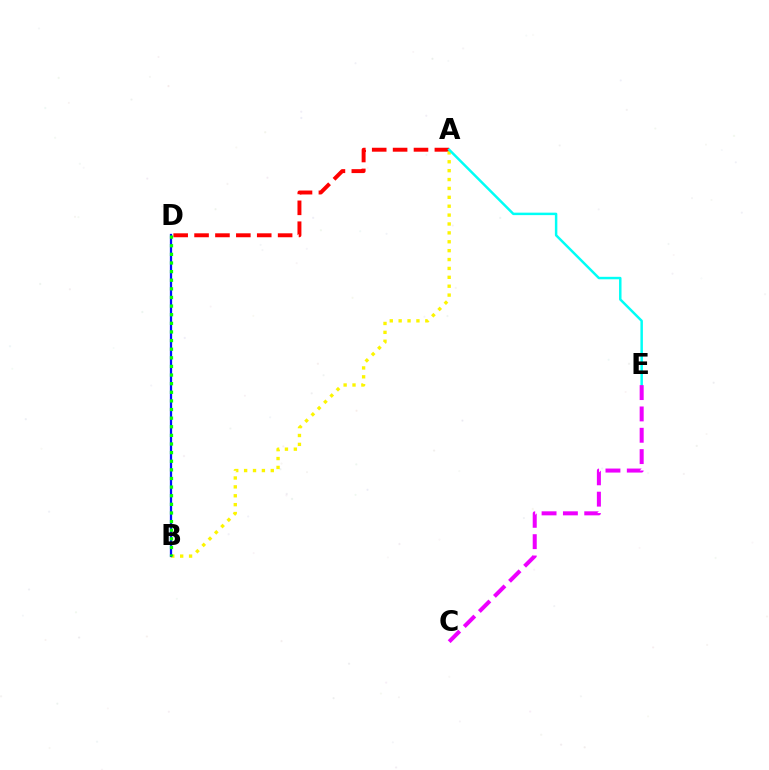{('A', 'D'): [{'color': '#ff0000', 'line_style': 'dashed', 'thickness': 2.84}], ('A', 'B'): [{'color': '#fcf500', 'line_style': 'dotted', 'thickness': 2.42}], ('A', 'E'): [{'color': '#00fff6', 'line_style': 'solid', 'thickness': 1.78}], ('B', 'D'): [{'color': '#0010ff', 'line_style': 'solid', 'thickness': 1.63}, {'color': '#08ff00', 'line_style': 'dotted', 'thickness': 2.34}], ('C', 'E'): [{'color': '#ee00ff', 'line_style': 'dashed', 'thickness': 2.9}]}